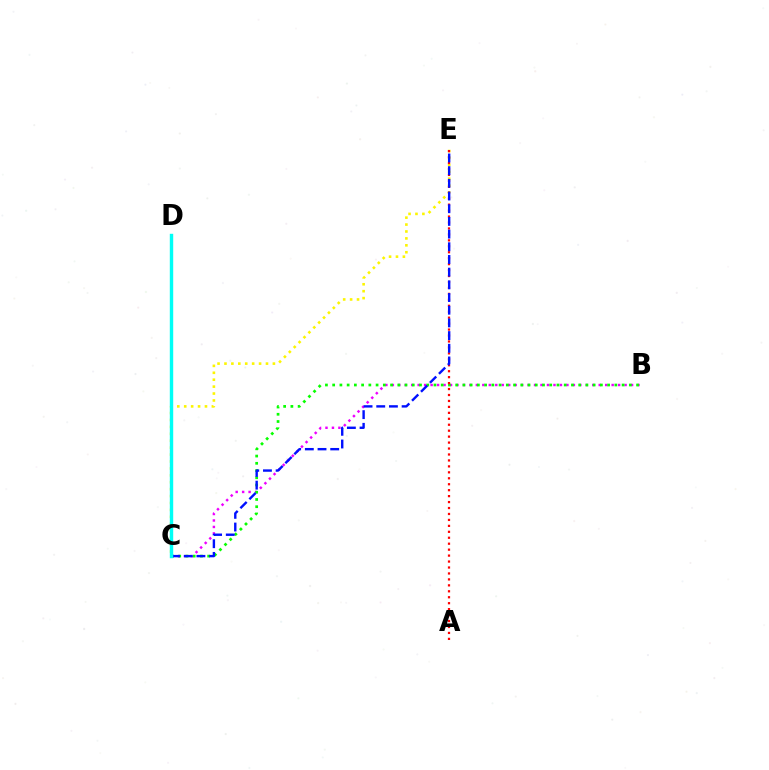{('B', 'C'): [{'color': '#ee00ff', 'line_style': 'dotted', 'thickness': 1.76}, {'color': '#08ff00', 'line_style': 'dotted', 'thickness': 1.97}], ('C', 'E'): [{'color': '#fcf500', 'line_style': 'dotted', 'thickness': 1.88}, {'color': '#0010ff', 'line_style': 'dashed', 'thickness': 1.72}], ('A', 'E'): [{'color': '#ff0000', 'line_style': 'dotted', 'thickness': 1.62}], ('C', 'D'): [{'color': '#00fff6', 'line_style': 'solid', 'thickness': 2.46}]}